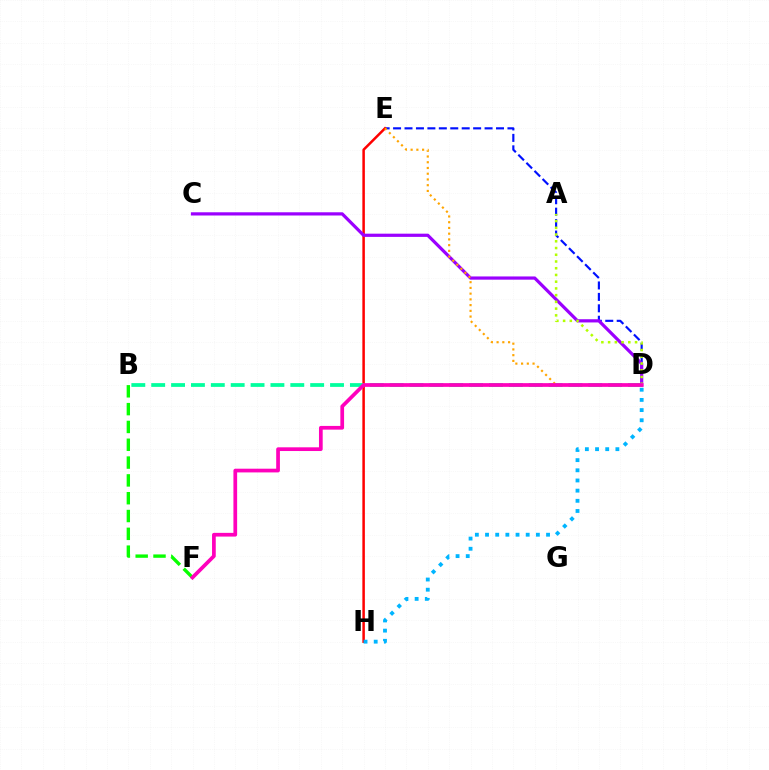{('D', 'E'): [{'color': '#0010ff', 'line_style': 'dashed', 'thickness': 1.55}, {'color': '#ffa500', 'line_style': 'dotted', 'thickness': 1.56}], ('E', 'H'): [{'color': '#ff0000', 'line_style': 'solid', 'thickness': 1.81}], ('C', 'D'): [{'color': '#9b00ff', 'line_style': 'solid', 'thickness': 2.31}], ('A', 'D'): [{'color': '#b3ff00', 'line_style': 'dotted', 'thickness': 1.83}], ('B', 'D'): [{'color': '#00ff9d', 'line_style': 'dashed', 'thickness': 2.7}], ('D', 'H'): [{'color': '#00b5ff', 'line_style': 'dotted', 'thickness': 2.76}], ('B', 'F'): [{'color': '#08ff00', 'line_style': 'dashed', 'thickness': 2.42}], ('D', 'F'): [{'color': '#ff00bd', 'line_style': 'solid', 'thickness': 2.67}]}